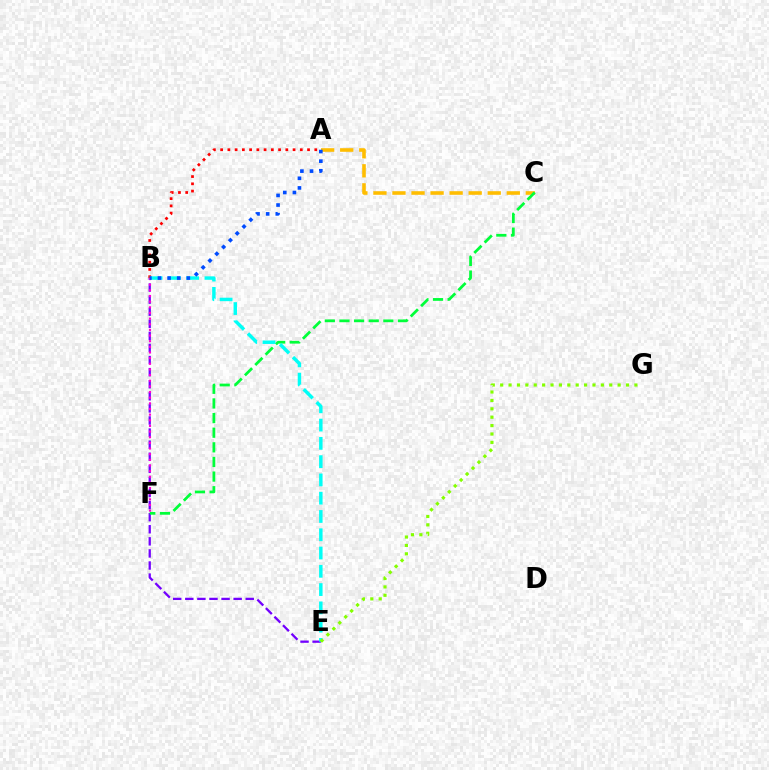{('B', 'E'): [{'color': '#7200ff', 'line_style': 'dashed', 'thickness': 1.64}, {'color': '#00fff6', 'line_style': 'dashed', 'thickness': 2.48}], ('A', 'C'): [{'color': '#ffbd00', 'line_style': 'dashed', 'thickness': 2.59}], ('C', 'F'): [{'color': '#00ff39', 'line_style': 'dashed', 'thickness': 1.99}], ('A', 'B'): [{'color': '#ff0000', 'line_style': 'dotted', 'thickness': 1.97}, {'color': '#004bff', 'line_style': 'dotted', 'thickness': 2.62}], ('B', 'F'): [{'color': '#ff00cf', 'line_style': 'dotted', 'thickness': 1.53}], ('E', 'G'): [{'color': '#84ff00', 'line_style': 'dotted', 'thickness': 2.28}]}